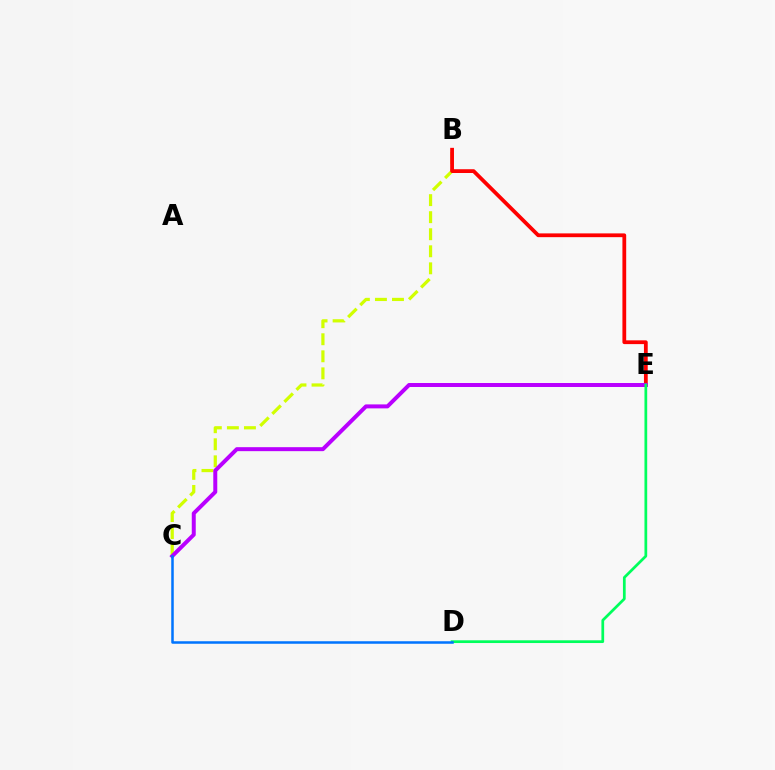{('B', 'C'): [{'color': '#d1ff00', 'line_style': 'dashed', 'thickness': 2.32}], ('B', 'E'): [{'color': '#ff0000', 'line_style': 'solid', 'thickness': 2.72}], ('C', 'E'): [{'color': '#b900ff', 'line_style': 'solid', 'thickness': 2.86}], ('D', 'E'): [{'color': '#00ff5c', 'line_style': 'solid', 'thickness': 1.97}], ('C', 'D'): [{'color': '#0074ff', 'line_style': 'solid', 'thickness': 1.81}]}